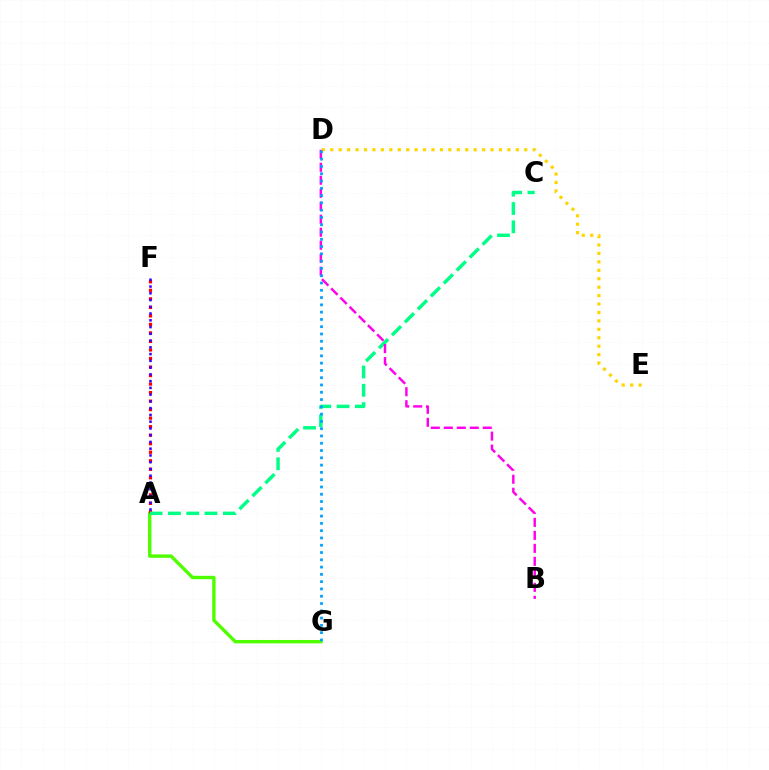{('A', 'G'): [{'color': '#4fff00', 'line_style': 'solid', 'thickness': 2.44}], ('A', 'F'): [{'color': '#ff0000', 'line_style': 'dotted', 'thickness': 2.32}, {'color': '#3700ff', 'line_style': 'dotted', 'thickness': 1.84}], ('A', 'C'): [{'color': '#00ff86', 'line_style': 'dashed', 'thickness': 2.49}], ('B', 'D'): [{'color': '#ff00ed', 'line_style': 'dashed', 'thickness': 1.77}], ('D', 'E'): [{'color': '#ffd500', 'line_style': 'dotted', 'thickness': 2.29}], ('D', 'G'): [{'color': '#009eff', 'line_style': 'dotted', 'thickness': 1.98}]}